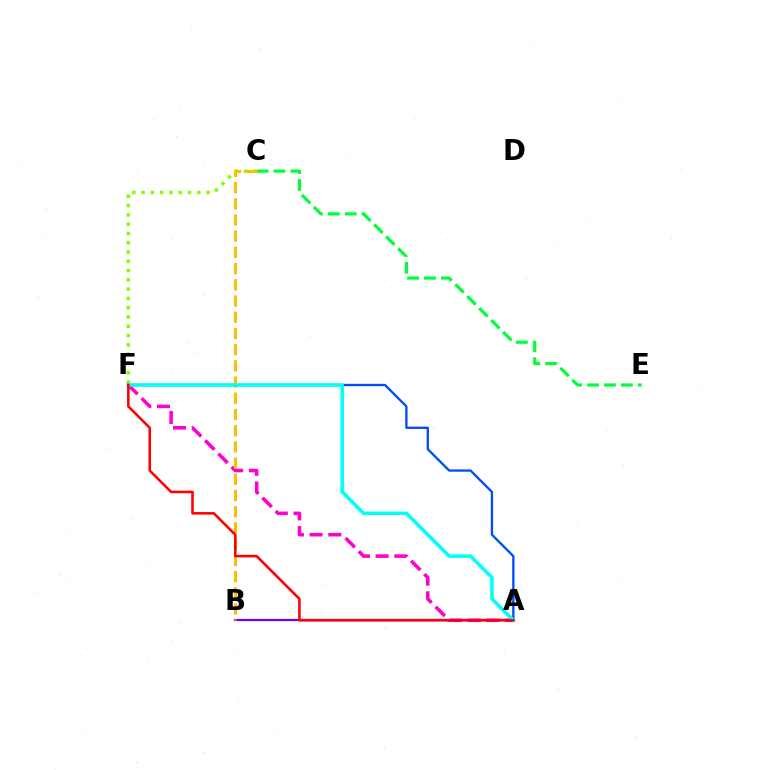{('C', 'F'): [{'color': '#84ff00', 'line_style': 'dotted', 'thickness': 2.52}], ('C', 'E'): [{'color': '#00ff39', 'line_style': 'dashed', 'thickness': 2.3}], ('A', 'F'): [{'color': '#004bff', 'line_style': 'solid', 'thickness': 1.67}, {'color': '#ff00cf', 'line_style': 'dashed', 'thickness': 2.54}, {'color': '#00fff6', 'line_style': 'solid', 'thickness': 2.54}, {'color': '#ff0000', 'line_style': 'solid', 'thickness': 1.84}], ('A', 'B'): [{'color': '#7200ff', 'line_style': 'solid', 'thickness': 1.62}], ('B', 'C'): [{'color': '#ffbd00', 'line_style': 'dashed', 'thickness': 2.2}]}